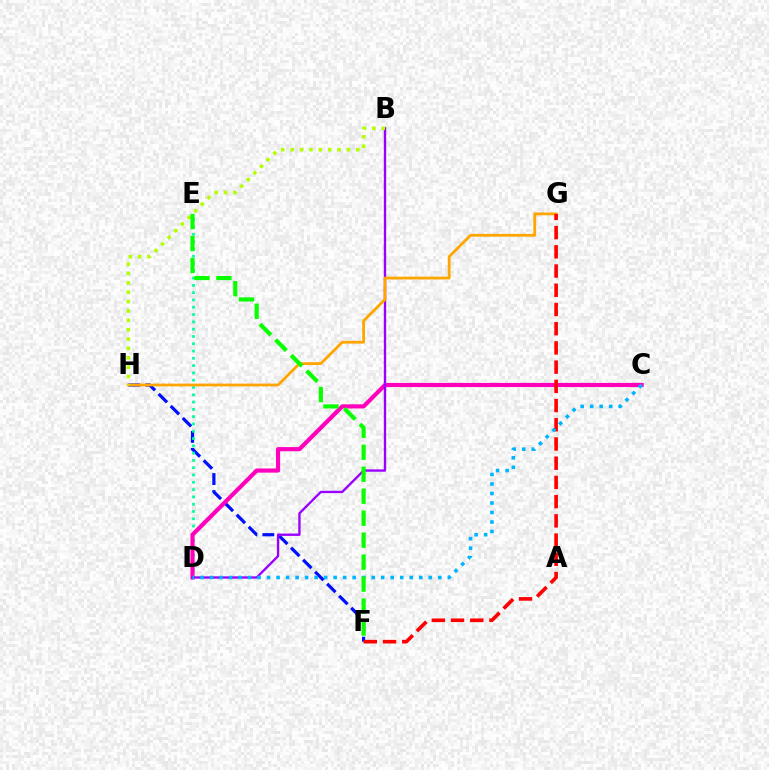{('F', 'H'): [{'color': '#0010ff', 'line_style': 'dashed', 'thickness': 2.31}], ('D', 'E'): [{'color': '#00ff9d', 'line_style': 'dotted', 'thickness': 1.98}], ('C', 'D'): [{'color': '#ff00bd', 'line_style': 'solid', 'thickness': 2.99}, {'color': '#00b5ff', 'line_style': 'dotted', 'thickness': 2.58}], ('B', 'D'): [{'color': '#9b00ff', 'line_style': 'solid', 'thickness': 1.7}], ('G', 'H'): [{'color': '#ffa500', 'line_style': 'solid', 'thickness': 2.0}], ('F', 'G'): [{'color': '#ff0000', 'line_style': 'dashed', 'thickness': 2.61}], ('B', 'H'): [{'color': '#b3ff00', 'line_style': 'dotted', 'thickness': 2.55}], ('E', 'F'): [{'color': '#08ff00', 'line_style': 'dashed', 'thickness': 2.99}]}